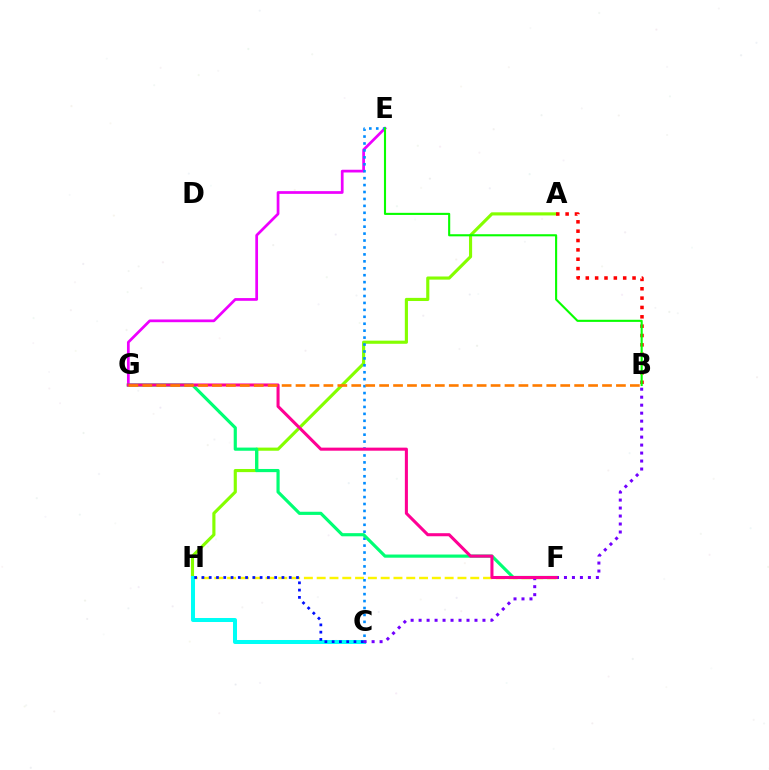{('F', 'H'): [{'color': '#fcf500', 'line_style': 'dashed', 'thickness': 1.74}], ('A', 'H'): [{'color': '#84ff00', 'line_style': 'solid', 'thickness': 2.26}], ('C', 'H'): [{'color': '#00fff6', 'line_style': 'solid', 'thickness': 2.89}, {'color': '#0010ff', 'line_style': 'dotted', 'thickness': 1.98}], ('E', 'G'): [{'color': '#ee00ff', 'line_style': 'solid', 'thickness': 1.96}], ('C', 'E'): [{'color': '#008cff', 'line_style': 'dotted', 'thickness': 1.88}], ('F', 'G'): [{'color': '#00ff74', 'line_style': 'solid', 'thickness': 2.28}, {'color': '#ff0094', 'line_style': 'solid', 'thickness': 2.2}], ('A', 'B'): [{'color': '#ff0000', 'line_style': 'dotted', 'thickness': 2.54}], ('B', 'C'): [{'color': '#7200ff', 'line_style': 'dotted', 'thickness': 2.17}], ('B', 'E'): [{'color': '#08ff00', 'line_style': 'solid', 'thickness': 1.52}], ('B', 'G'): [{'color': '#ff7c00', 'line_style': 'dashed', 'thickness': 1.89}]}